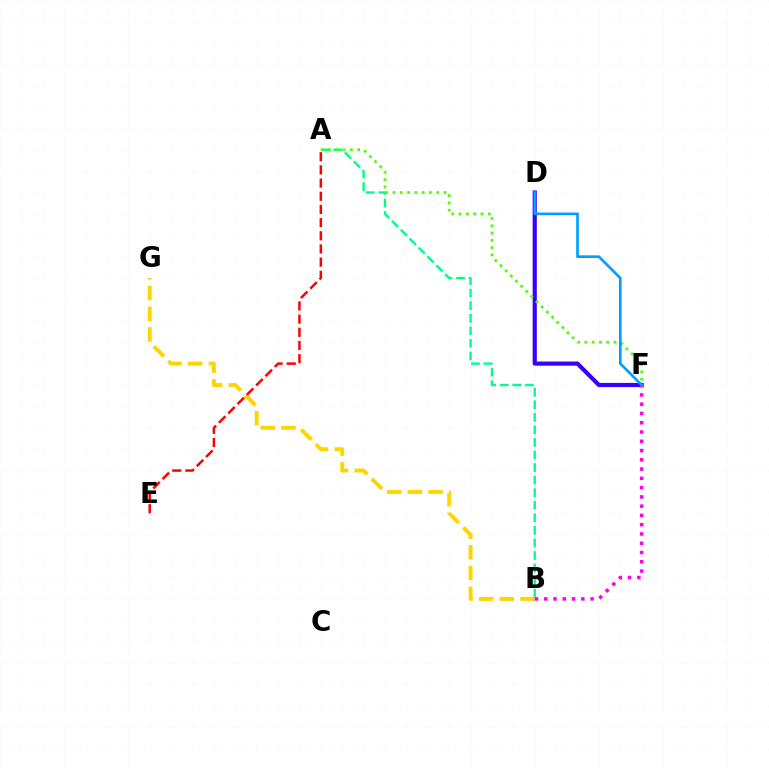{('A', 'B'): [{'color': '#00ff86', 'line_style': 'dashed', 'thickness': 1.71}], ('D', 'F'): [{'color': '#3700ff', 'line_style': 'solid', 'thickness': 2.99}, {'color': '#009eff', 'line_style': 'solid', 'thickness': 1.92}], ('B', 'G'): [{'color': '#ffd500', 'line_style': 'dashed', 'thickness': 2.81}], ('B', 'F'): [{'color': '#ff00ed', 'line_style': 'dotted', 'thickness': 2.52}], ('A', 'F'): [{'color': '#4fff00', 'line_style': 'dotted', 'thickness': 1.98}], ('A', 'E'): [{'color': '#ff0000', 'line_style': 'dashed', 'thickness': 1.79}]}